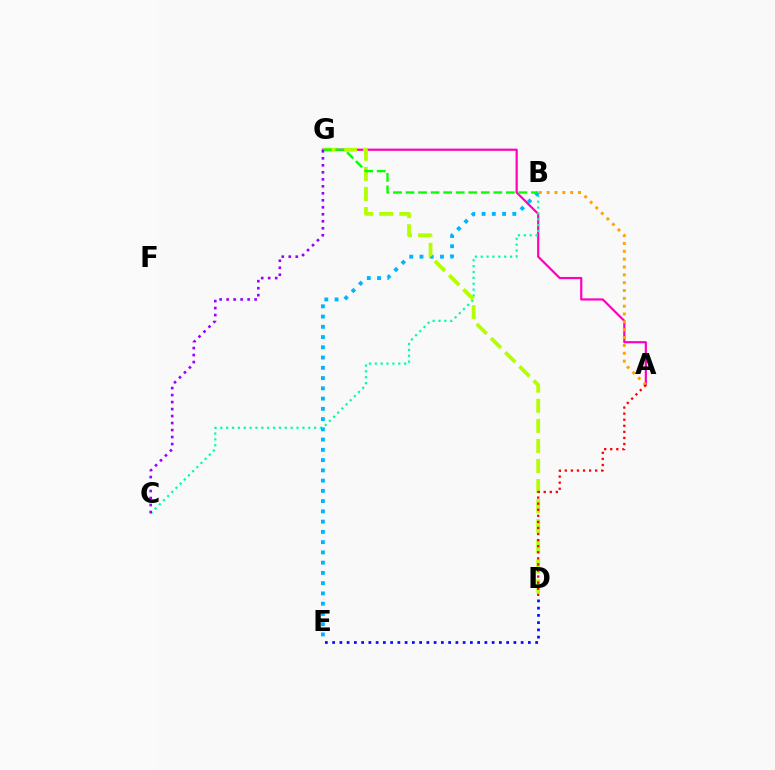{('A', 'G'): [{'color': '#ff00bd', 'line_style': 'solid', 'thickness': 1.58}], ('A', 'B'): [{'color': '#ffa500', 'line_style': 'dotted', 'thickness': 2.13}], ('B', 'C'): [{'color': '#00ff9d', 'line_style': 'dotted', 'thickness': 1.59}], ('B', 'E'): [{'color': '#00b5ff', 'line_style': 'dotted', 'thickness': 2.79}], ('D', 'G'): [{'color': '#b3ff00', 'line_style': 'dashed', 'thickness': 2.73}], ('D', 'E'): [{'color': '#0010ff', 'line_style': 'dotted', 'thickness': 1.97}], ('A', 'D'): [{'color': '#ff0000', 'line_style': 'dotted', 'thickness': 1.65}], ('B', 'G'): [{'color': '#08ff00', 'line_style': 'dashed', 'thickness': 1.7}], ('C', 'G'): [{'color': '#9b00ff', 'line_style': 'dotted', 'thickness': 1.9}]}